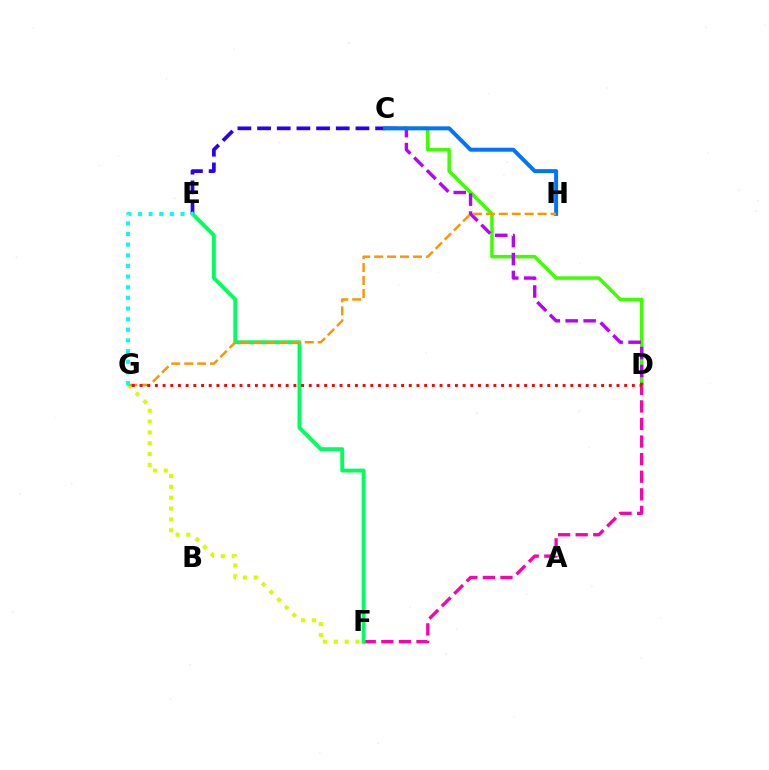{('F', 'G'): [{'color': '#d1ff00', 'line_style': 'dotted', 'thickness': 2.95}], ('D', 'F'): [{'color': '#ff00ac', 'line_style': 'dashed', 'thickness': 2.39}], ('C', 'E'): [{'color': '#2500ff', 'line_style': 'dashed', 'thickness': 2.67}], ('C', 'D'): [{'color': '#3dff00', 'line_style': 'solid', 'thickness': 2.51}, {'color': '#b900ff', 'line_style': 'dashed', 'thickness': 2.44}], ('E', 'F'): [{'color': '#00ff5c', 'line_style': 'solid', 'thickness': 2.8}], ('C', 'H'): [{'color': '#0074ff', 'line_style': 'solid', 'thickness': 2.85}], ('G', 'H'): [{'color': '#ff9400', 'line_style': 'dashed', 'thickness': 1.76}], ('E', 'G'): [{'color': '#00fff6', 'line_style': 'dotted', 'thickness': 2.89}], ('D', 'G'): [{'color': '#ff0000', 'line_style': 'dotted', 'thickness': 2.09}]}